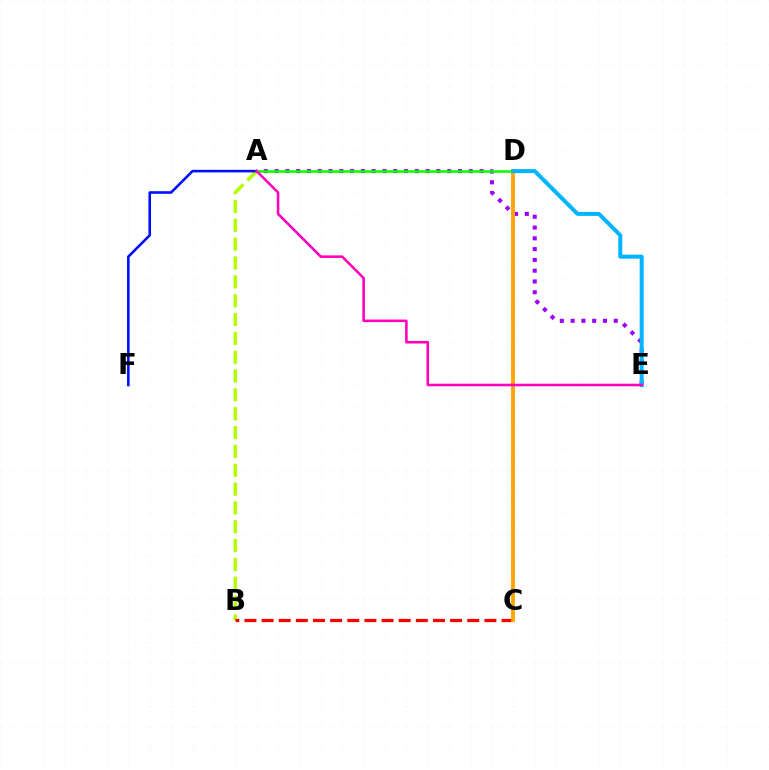{('A', 'B'): [{'color': '#b3ff00', 'line_style': 'dashed', 'thickness': 2.56}], ('A', 'F'): [{'color': '#0010ff', 'line_style': 'solid', 'thickness': 1.87}], ('B', 'C'): [{'color': '#ff0000', 'line_style': 'dashed', 'thickness': 2.33}], ('C', 'D'): [{'color': '#00ff9d', 'line_style': 'dotted', 'thickness': 1.79}, {'color': '#ffa500', 'line_style': 'solid', 'thickness': 2.76}], ('A', 'E'): [{'color': '#9b00ff', 'line_style': 'dotted', 'thickness': 2.93}, {'color': '#ff00bd', 'line_style': 'solid', 'thickness': 1.84}], ('A', 'D'): [{'color': '#08ff00', 'line_style': 'solid', 'thickness': 1.82}], ('D', 'E'): [{'color': '#00b5ff', 'line_style': 'solid', 'thickness': 2.87}]}